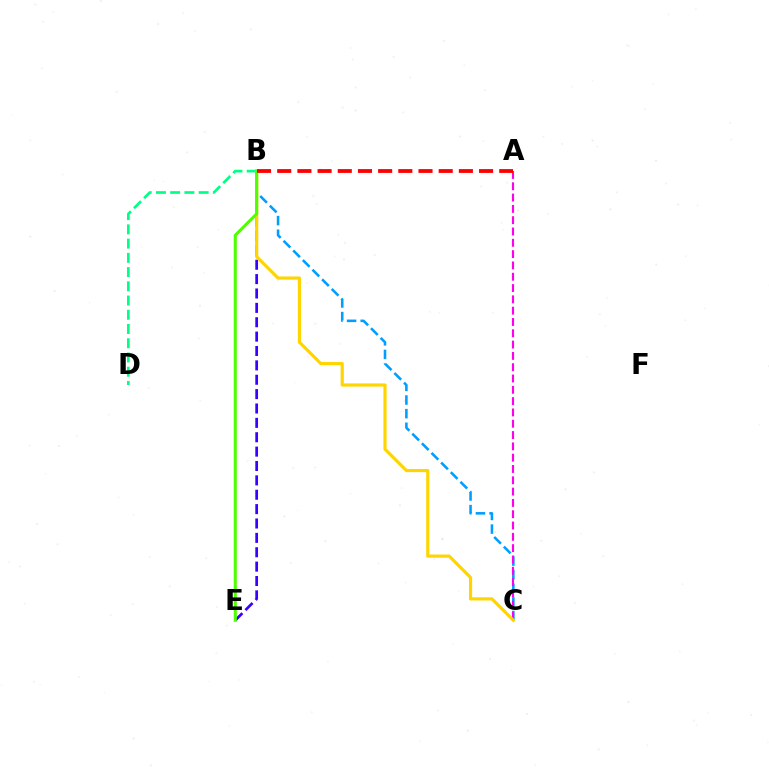{('B', 'C'): [{'color': '#009eff', 'line_style': 'dashed', 'thickness': 1.85}, {'color': '#ffd500', 'line_style': 'solid', 'thickness': 2.28}], ('B', 'D'): [{'color': '#00ff86', 'line_style': 'dashed', 'thickness': 1.93}], ('B', 'E'): [{'color': '#3700ff', 'line_style': 'dashed', 'thickness': 1.95}, {'color': '#4fff00', 'line_style': 'solid', 'thickness': 2.21}], ('A', 'C'): [{'color': '#ff00ed', 'line_style': 'dashed', 'thickness': 1.54}], ('A', 'B'): [{'color': '#ff0000', 'line_style': 'dashed', 'thickness': 2.74}]}